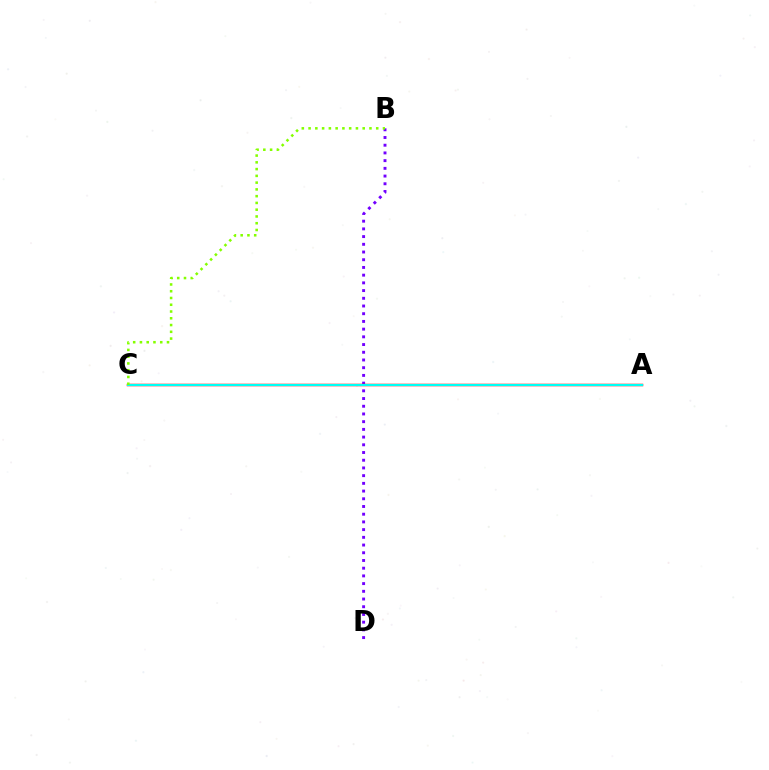{('B', 'D'): [{'color': '#7200ff', 'line_style': 'dotted', 'thickness': 2.1}], ('A', 'C'): [{'color': '#ff0000', 'line_style': 'solid', 'thickness': 1.79}, {'color': '#00fff6', 'line_style': 'solid', 'thickness': 1.52}], ('B', 'C'): [{'color': '#84ff00', 'line_style': 'dotted', 'thickness': 1.84}]}